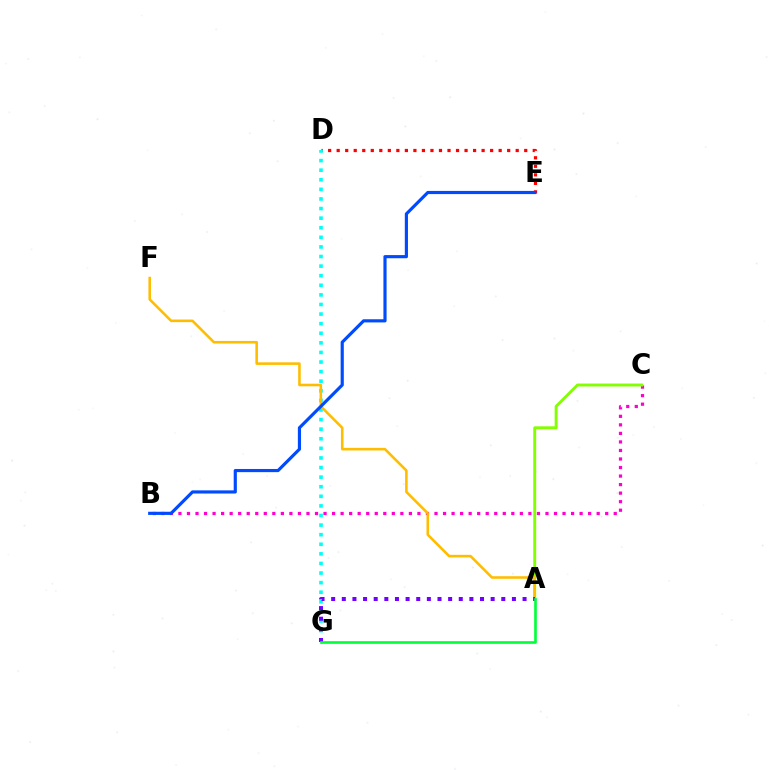{('D', 'E'): [{'color': '#ff0000', 'line_style': 'dotted', 'thickness': 2.32}], ('B', 'C'): [{'color': '#ff00cf', 'line_style': 'dotted', 'thickness': 2.32}], ('A', 'C'): [{'color': '#84ff00', 'line_style': 'solid', 'thickness': 2.1}], ('D', 'G'): [{'color': '#00fff6', 'line_style': 'dotted', 'thickness': 2.61}], ('A', 'F'): [{'color': '#ffbd00', 'line_style': 'solid', 'thickness': 1.86}], ('A', 'G'): [{'color': '#7200ff', 'line_style': 'dotted', 'thickness': 2.89}, {'color': '#00ff39', 'line_style': 'solid', 'thickness': 1.92}], ('B', 'E'): [{'color': '#004bff', 'line_style': 'solid', 'thickness': 2.28}]}